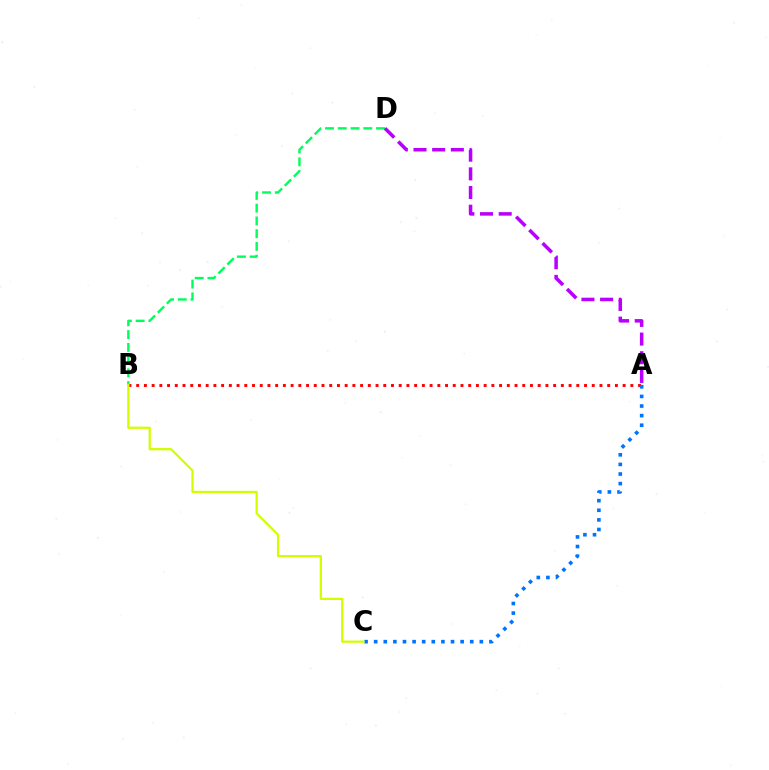{('B', 'D'): [{'color': '#00ff5c', 'line_style': 'dashed', 'thickness': 1.73}], ('A', 'B'): [{'color': '#ff0000', 'line_style': 'dotted', 'thickness': 2.1}], ('A', 'C'): [{'color': '#0074ff', 'line_style': 'dotted', 'thickness': 2.61}], ('A', 'D'): [{'color': '#b900ff', 'line_style': 'dashed', 'thickness': 2.54}], ('B', 'C'): [{'color': '#d1ff00', 'line_style': 'solid', 'thickness': 1.63}]}